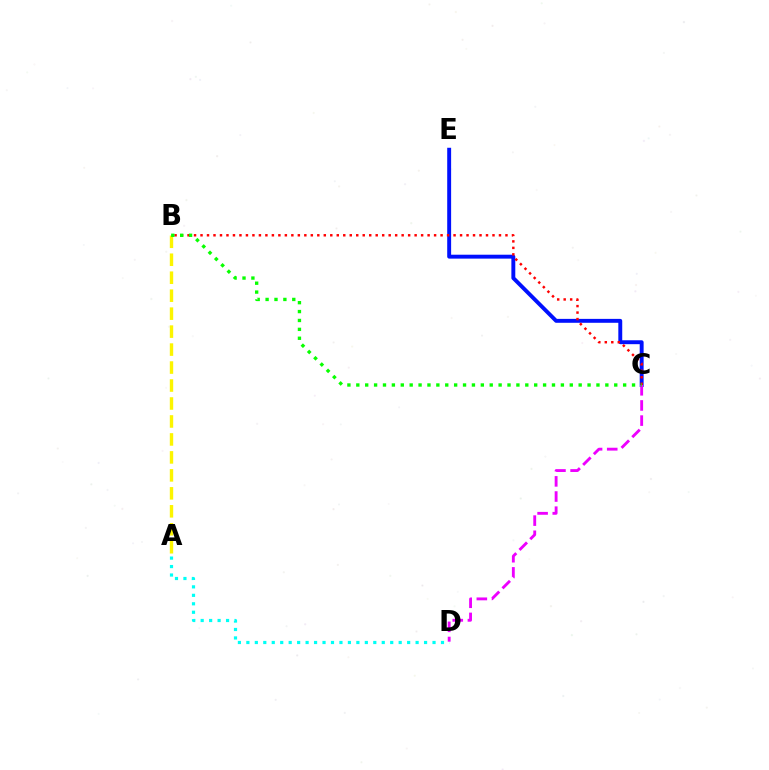{('C', 'E'): [{'color': '#0010ff', 'line_style': 'solid', 'thickness': 2.81}], ('A', 'D'): [{'color': '#00fff6', 'line_style': 'dotted', 'thickness': 2.3}], ('A', 'B'): [{'color': '#fcf500', 'line_style': 'dashed', 'thickness': 2.44}], ('C', 'D'): [{'color': '#ee00ff', 'line_style': 'dashed', 'thickness': 2.06}], ('B', 'C'): [{'color': '#ff0000', 'line_style': 'dotted', 'thickness': 1.76}, {'color': '#08ff00', 'line_style': 'dotted', 'thickness': 2.42}]}